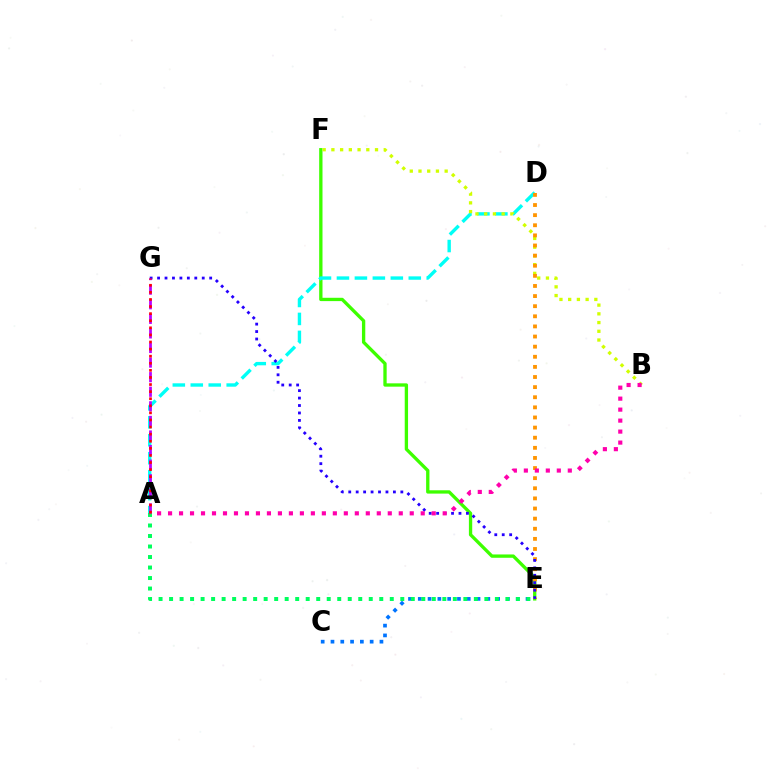{('E', 'F'): [{'color': '#3dff00', 'line_style': 'solid', 'thickness': 2.39}], ('A', 'D'): [{'color': '#00fff6', 'line_style': 'dashed', 'thickness': 2.44}], ('B', 'F'): [{'color': '#d1ff00', 'line_style': 'dotted', 'thickness': 2.37}], ('C', 'E'): [{'color': '#0074ff', 'line_style': 'dotted', 'thickness': 2.66}], ('D', 'E'): [{'color': '#ff9400', 'line_style': 'dotted', 'thickness': 2.75}], ('E', 'G'): [{'color': '#2500ff', 'line_style': 'dotted', 'thickness': 2.02}], ('A', 'E'): [{'color': '#00ff5c', 'line_style': 'dotted', 'thickness': 2.86}], ('A', 'B'): [{'color': '#ff00ac', 'line_style': 'dotted', 'thickness': 2.98}], ('A', 'G'): [{'color': '#b900ff', 'line_style': 'dashed', 'thickness': 1.98}, {'color': '#ff0000', 'line_style': 'dotted', 'thickness': 1.93}]}